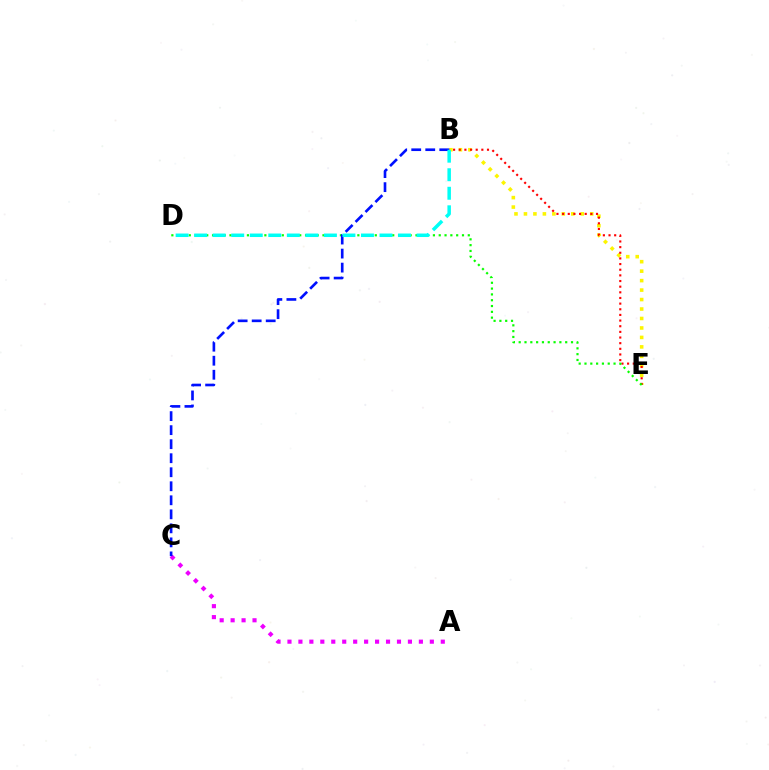{('B', 'E'): [{'color': '#fcf500', 'line_style': 'dotted', 'thickness': 2.57}, {'color': '#ff0000', 'line_style': 'dotted', 'thickness': 1.54}], ('A', 'C'): [{'color': '#ee00ff', 'line_style': 'dotted', 'thickness': 2.98}], ('D', 'E'): [{'color': '#08ff00', 'line_style': 'dotted', 'thickness': 1.58}], ('B', 'C'): [{'color': '#0010ff', 'line_style': 'dashed', 'thickness': 1.91}], ('B', 'D'): [{'color': '#00fff6', 'line_style': 'dashed', 'thickness': 2.52}]}